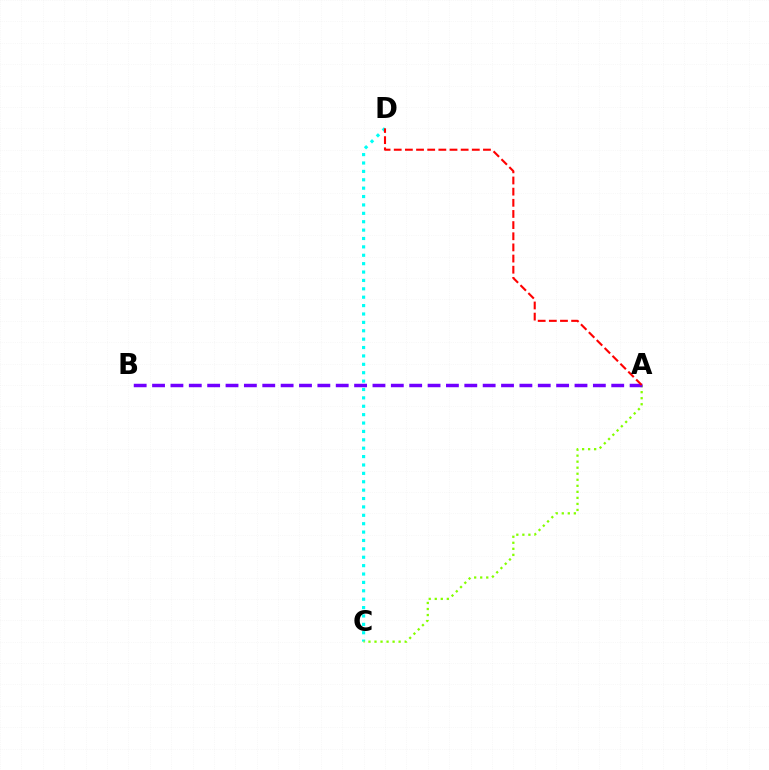{('C', 'D'): [{'color': '#00fff6', 'line_style': 'dotted', 'thickness': 2.28}], ('A', 'C'): [{'color': '#84ff00', 'line_style': 'dotted', 'thickness': 1.64}], ('A', 'B'): [{'color': '#7200ff', 'line_style': 'dashed', 'thickness': 2.5}], ('A', 'D'): [{'color': '#ff0000', 'line_style': 'dashed', 'thickness': 1.52}]}